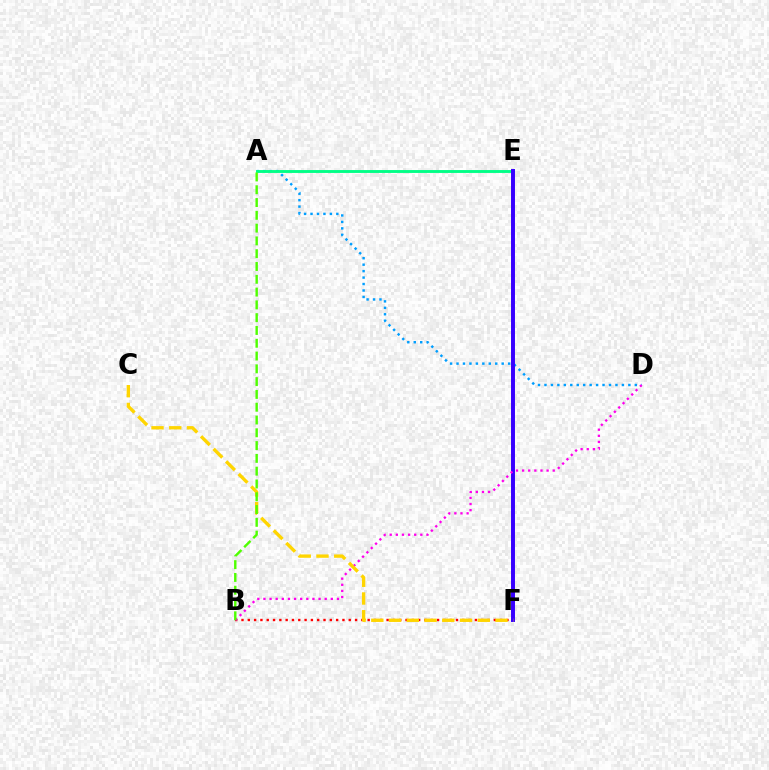{('A', 'D'): [{'color': '#009eff', 'line_style': 'dotted', 'thickness': 1.75}], ('A', 'E'): [{'color': '#00ff86', 'line_style': 'solid', 'thickness': 2.08}], ('B', 'F'): [{'color': '#ff0000', 'line_style': 'dotted', 'thickness': 1.71}], ('E', 'F'): [{'color': '#3700ff', 'line_style': 'solid', 'thickness': 2.85}], ('B', 'D'): [{'color': '#ff00ed', 'line_style': 'dotted', 'thickness': 1.66}], ('C', 'F'): [{'color': '#ffd500', 'line_style': 'dashed', 'thickness': 2.41}], ('A', 'B'): [{'color': '#4fff00', 'line_style': 'dashed', 'thickness': 1.74}]}